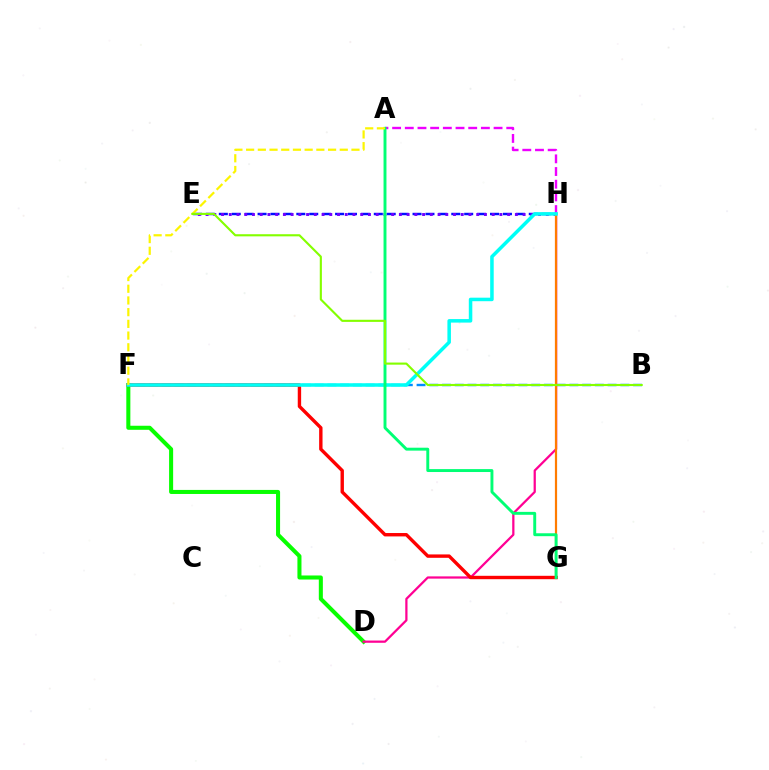{('D', 'F'): [{'color': '#08ff00', 'line_style': 'solid', 'thickness': 2.91}], ('B', 'F'): [{'color': '#008cff', 'line_style': 'dashed', 'thickness': 1.73}], ('D', 'H'): [{'color': '#ff0094', 'line_style': 'solid', 'thickness': 1.62}], ('E', 'H'): [{'color': '#0010ff', 'line_style': 'dashed', 'thickness': 1.75}, {'color': '#7200ff', 'line_style': 'dotted', 'thickness': 2.1}], ('G', 'H'): [{'color': '#ff7c00', 'line_style': 'solid', 'thickness': 1.59}], ('F', 'G'): [{'color': '#ff0000', 'line_style': 'solid', 'thickness': 2.44}], ('A', 'H'): [{'color': '#ee00ff', 'line_style': 'dashed', 'thickness': 1.72}], ('F', 'H'): [{'color': '#00fff6', 'line_style': 'solid', 'thickness': 2.53}], ('A', 'G'): [{'color': '#00ff74', 'line_style': 'solid', 'thickness': 2.1}], ('A', 'F'): [{'color': '#fcf500', 'line_style': 'dashed', 'thickness': 1.59}], ('B', 'E'): [{'color': '#84ff00', 'line_style': 'solid', 'thickness': 1.53}]}